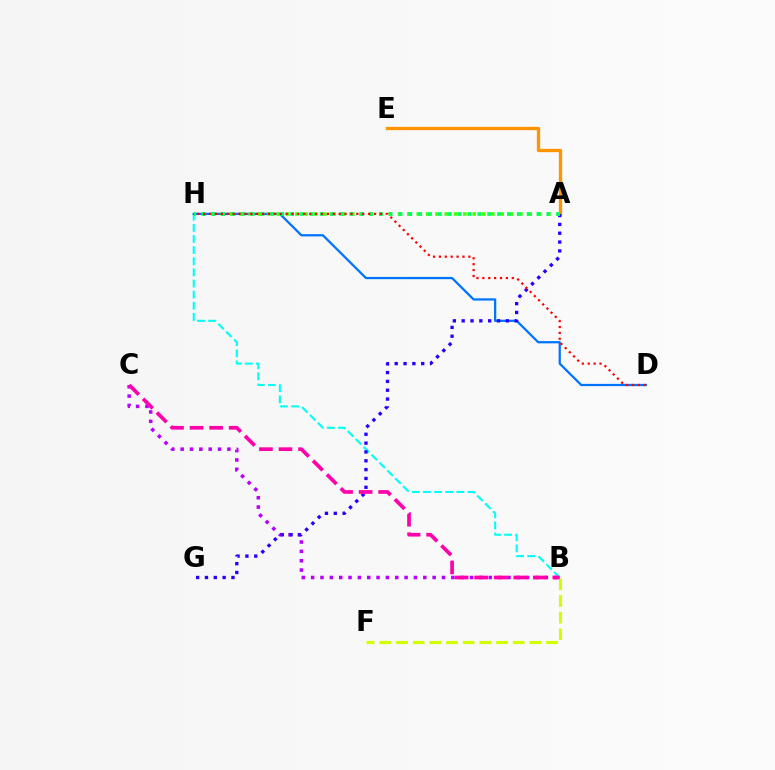{('B', 'H'): [{'color': '#00fff6', 'line_style': 'dashed', 'thickness': 1.51}], ('B', 'C'): [{'color': '#b900ff', 'line_style': 'dotted', 'thickness': 2.54}, {'color': '#ff00ac', 'line_style': 'dashed', 'thickness': 2.66}], ('D', 'H'): [{'color': '#0074ff', 'line_style': 'solid', 'thickness': 1.62}, {'color': '#ff0000', 'line_style': 'dotted', 'thickness': 1.6}], ('B', 'F'): [{'color': '#d1ff00', 'line_style': 'dashed', 'thickness': 2.26}], ('A', 'E'): [{'color': '#ff9400', 'line_style': 'solid', 'thickness': 2.38}], ('A', 'H'): [{'color': '#3dff00', 'line_style': 'dotted', 'thickness': 2.54}, {'color': '#00ff5c', 'line_style': 'dotted', 'thickness': 2.68}], ('A', 'G'): [{'color': '#2500ff', 'line_style': 'dotted', 'thickness': 2.4}]}